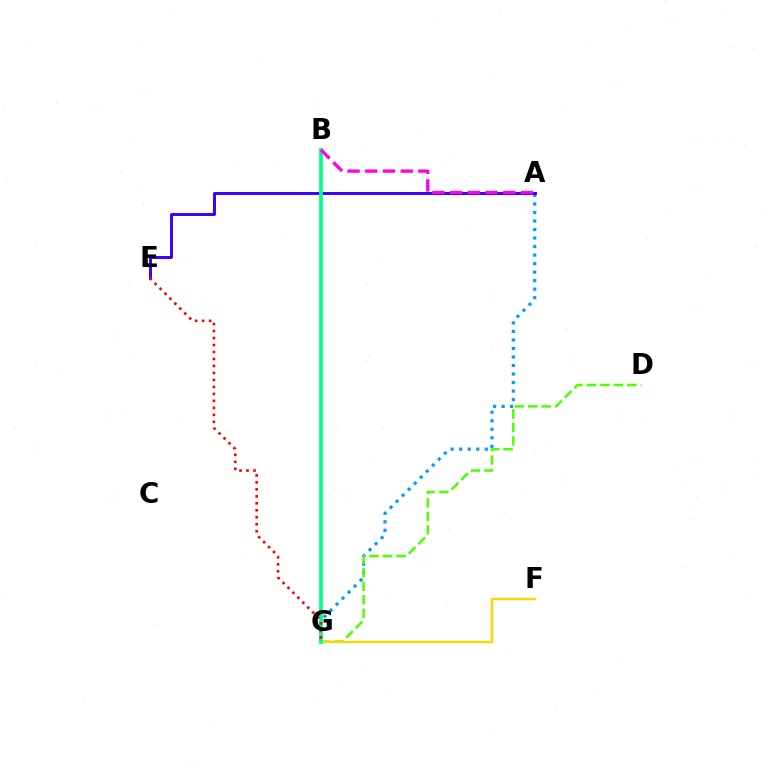{('A', 'G'): [{'color': '#009eff', 'line_style': 'dotted', 'thickness': 2.31}], ('D', 'G'): [{'color': '#4fff00', 'line_style': 'dashed', 'thickness': 1.83}], ('A', 'E'): [{'color': '#3700ff', 'line_style': 'solid', 'thickness': 2.11}], ('F', 'G'): [{'color': '#ffd500', 'line_style': 'solid', 'thickness': 1.76}], ('B', 'G'): [{'color': '#00ff86', 'line_style': 'solid', 'thickness': 2.68}], ('E', 'G'): [{'color': '#ff0000', 'line_style': 'dotted', 'thickness': 1.9}], ('A', 'B'): [{'color': '#ff00ed', 'line_style': 'dashed', 'thickness': 2.41}]}